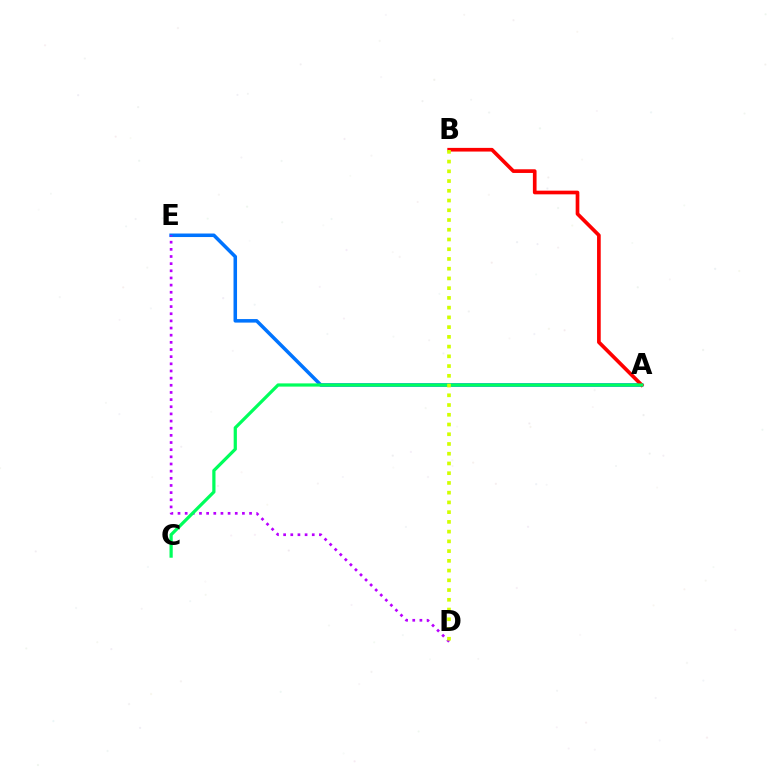{('A', 'E'): [{'color': '#0074ff', 'line_style': 'solid', 'thickness': 2.54}], ('D', 'E'): [{'color': '#b900ff', 'line_style': 'dotted', 'thickness': 1.94}], ('A', 'B'): [{'color': '#ff0000', 'line_style': 'solid', 'thickness': 2.65}], ('A', 'C'): [{'color': '#00ff5c', 'line_style': 'solid', 'thickness': 2.32}], ('B', 'D'): [{'color': '#d1ff00', 'line_style': 'dotted', 'thickness': 2.65}]}